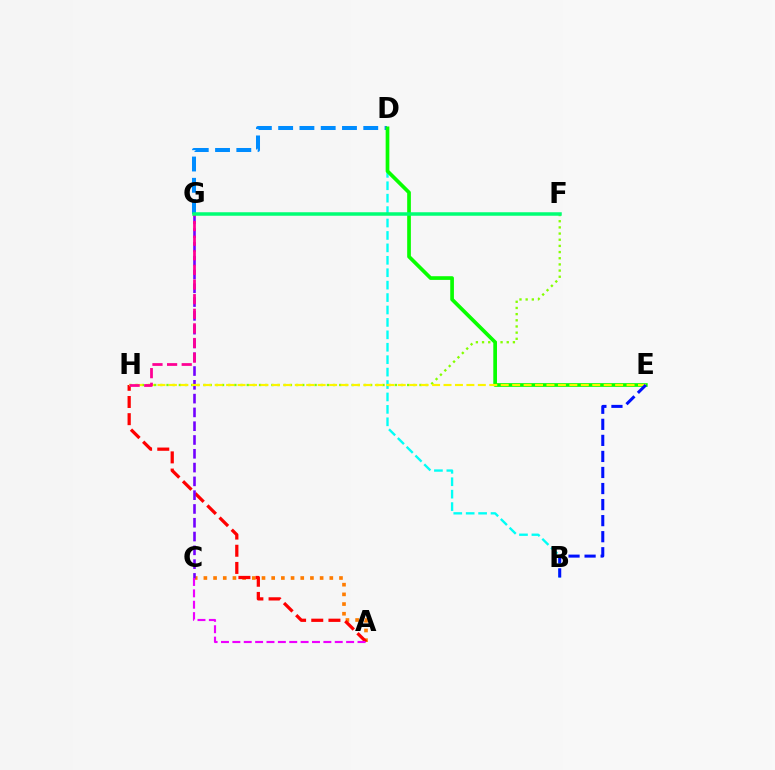{('B', 'D'): [{'color': '#00fff6', 'line_style': 'dashed', 'thickness': 1.69}], ('D', 'G'): [{'color': '#008cff', 'line_style': 'dashed', 'thickness': 2.89}], ('F', 'H'): [{'color': '#84ff00', 'line_style': 'dotted', 'thickness': 1.68}], ('A', 'C'): [{'color': '#ff7c00', 'line_style': 'dotted', 'thickness': 2.63}, {'color': '#ee00ff', 'line_style': 'dashed', 'thickness': 1.55}], ('D', 'E'): [{'color': '#08ff00', 'line_style': 'solid', 'thickness': 2.66}], ('A', 'H'): [{'color': '#ff0000', 'line_style': 'dashed', 'thickness': 2.33}], ('C', 'G'): [{'color': '#7200ff', 'line_style': 'dashed', 'thickness': 1.87}], ('E', 'H'): [{'color': '#fcf500', 'line_style': 'dashed', 'thickness': 1.55}], ('G', 'H'): [{'color': '#ff0094', 'line_style': 'dashed', 'thickness': 1.99}], ('B', 'E'): [{'color': '#0010ff', 'line_style': 'dashed', 'thickness': 2.18}], ('F', 'G'): [{'color': '#00ff74', 'line_style': 'solid', 'thickness': 2.52}]}